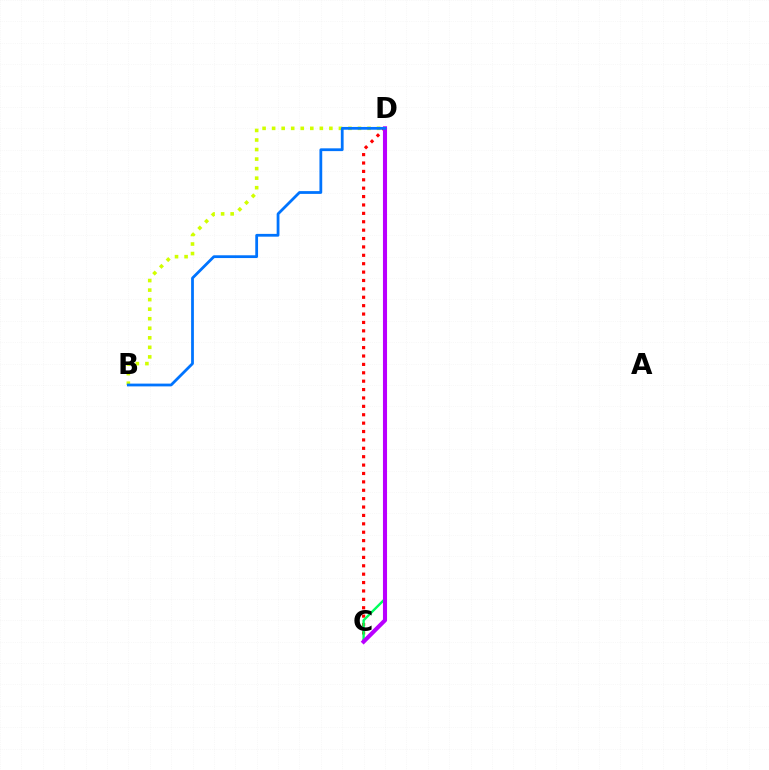{('C', 'D'): [{'color': '#ff0000', 'line_style': 'dotted', 'thickness': 2.28}, {'color': '#00ff5c', 'line_style': 'solid', 'thickness': 1.71}, {'color': '#b900ff', 'line_style': 'solid', 'thickness': 2.94}], ('B', 'D'): [{'color': '#d1ff00', 'line_style': 'dotted', 'thickness': 2.59}, {'color': '#0074ff', 'line_style': 'solid', 'thickness': 2.0}]}